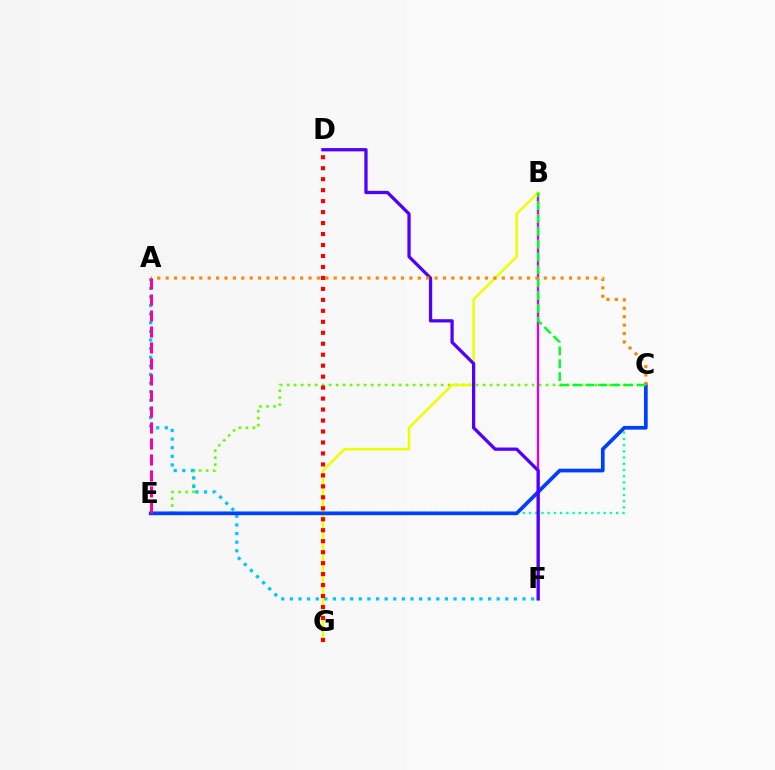{('C', 'E'): [{'color': '#00ffaf', 'line_style': 'dotted', 'thickness': 1.69}, {'color': '#66ff00', 'line_style': 'dotted', 'thickness': 1.9}, {'color': '#003fff', 'line_style': 'solid', 'thickness': 2.67}], ('A', 'F'): [{'color': '#00c7ff', 'line_style': 'dotted', 'thickness': 2.34}], ('B', 'F'): [{'color': '#d600ff', 'line_style': 'solid', 'thickness': 1.67}], ('B', 'G'): [{'color': '#eeff00', 'line_style': 'solid', 'thickness': 1.83}], ('D', 'F'): [{'color': '#4f00ff', 'line_style': 'solid', 'thickness': 2.35}], ('B', 'C'): [{'color': '#00ff27', 'line_style': 'dashed', 'thickness': 1.75}], ('A', 'C'): [{'color': '#ff8800', 'line_style': 'dotted', 'thickness': 2.28}], ('A', 'E'): [{'color': '#ff00a0', 'line_style': 'dashed', 'thickness': 2.17}], ('D', 'G'): [{'color': '#ff0000', 'line_style': 'dotted', 'thickness': 2.98}]}